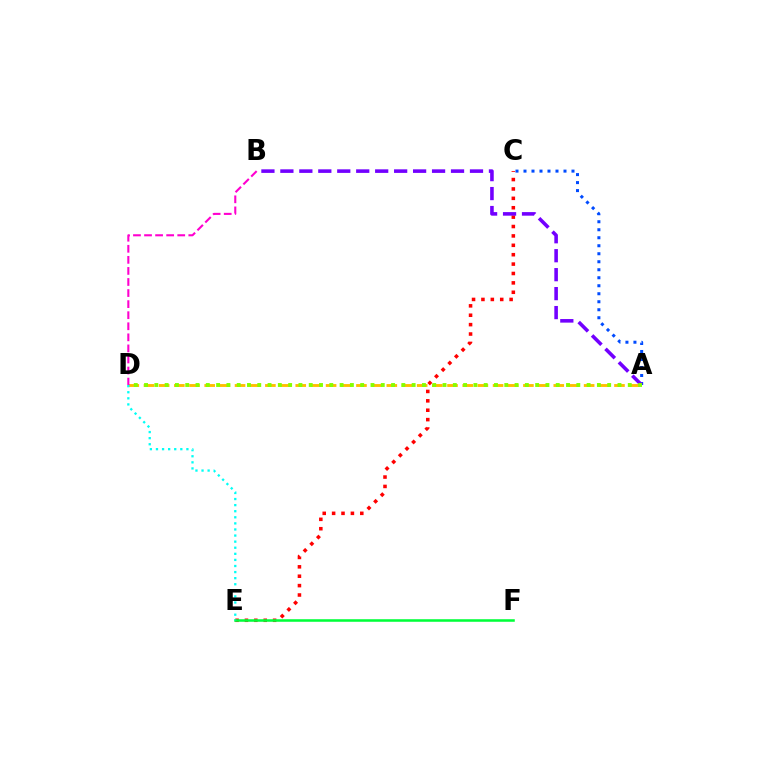{('A', 'C'): [{'color': '#004bff', 'line_style': 'dotted', 'thickness': 2.17}], ('A', 'D'): [{'color': '#ffbd00', 'line_style': 'dashed', 'thickness': 2.06}, {'color': '#84ff00', 'line_style': 'dotted', 'thickness': 2.8}], ('C', 'E'): [{'color': '#ff0000', 'line_style': 'dotted', 'thickness': 2.55}], ('E', 'F'): [{'color': '#00ff39', 'line_style': 'solid', 'thickness': 1.84}], ('B', 'D'): [{'color': '#ff00cf', 'line_style': 'dashed', 'thickness': 1.5}], ('A', 'B'): [{'color': '#7200ff', 'line_style': 'dashed', 'thickness': 2.58}], ('D', 'E'): [{'color': '#00fff6', 'line_style': 'dotted', 'thickness': 1.65}]}